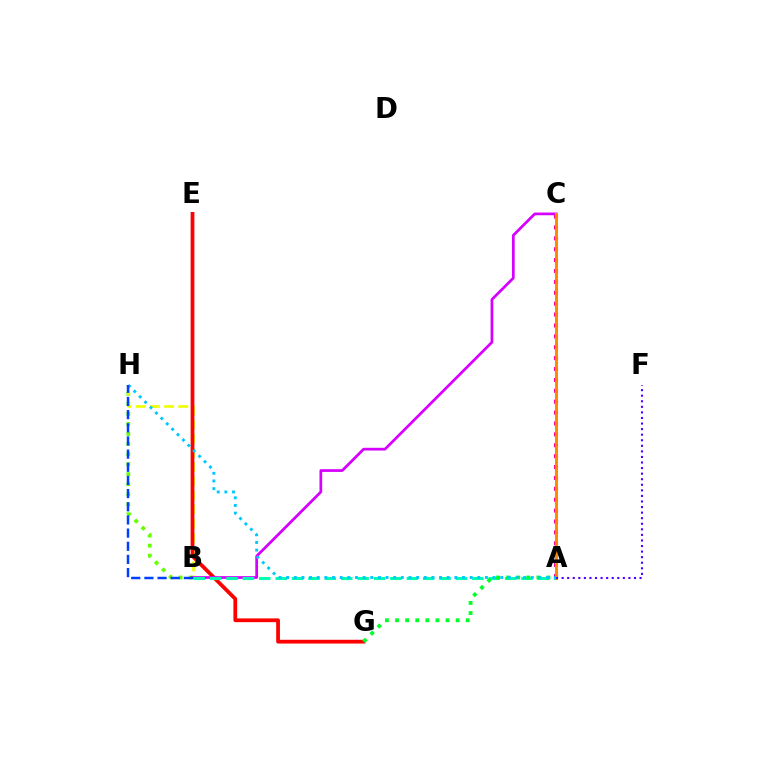{('B', 'H'): [{'color': '#66ff00', 'line_style': 'dotted', 'thickness': 2.73}, {'color': '#eeff00', 'line_style': 'dashed', 'thickness': 1.92}, {'color': '#003fff', 'line_style': 'dashed', 'thickness': 1.79}], ('E', 'G'): [{'color': '#ff0000', 'line_style': 'solid', 'thickness': 2.71}], ('B', 'C'): [{'color': '#d600ff', 'line_style': 'solid', 'thickness': 1.97}], ('A', 'B'): [{'color': '#00ffaf', 'line_style': 'dashed', 'thickness': 2.23}], ('A', 'G'): [{'color': '#00ff27', 'line_style': 'dotted', 'thickness': 2.74}], ('A', 'C'): [{'color': '#ff00a0', 'line_style': 'dotted', 'thickness': 2.96}, {'color': '#ff8800', 'line_style': 'solid', 'thickness': 2.12}], ('A', 'F'): [{'color': '#4f00ff', 'line_style': 'dotted', 'thickness': 1.51}], ('A', 'H'): [{'color': '#00c7ff', 'line_style': 'dotted', 'thickness': 2.08}]}